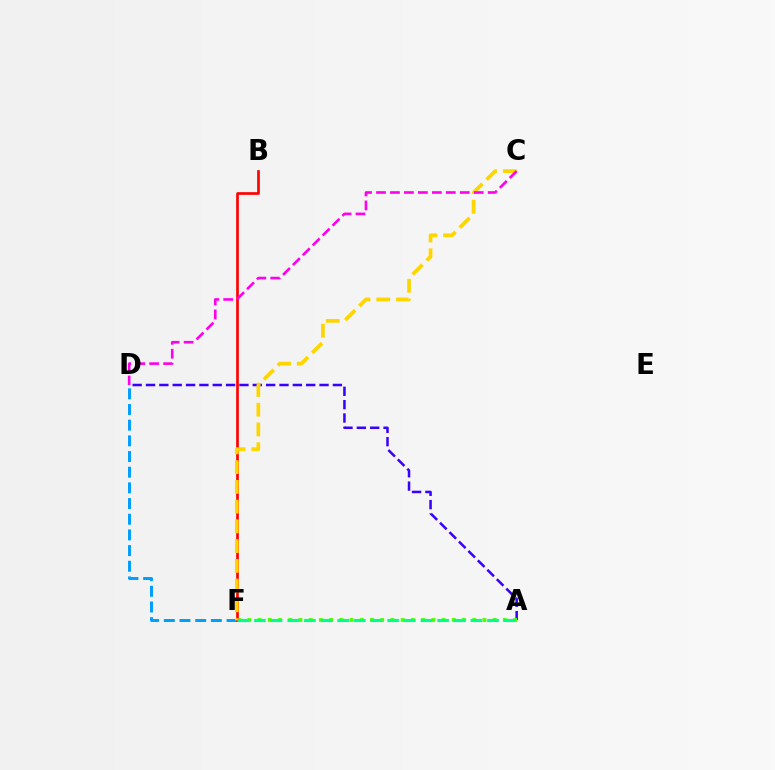{('A', 'D'): [{'color': '#3700ff', 'line_style': 'dashed', 'thickness': 1.81}], ('D', 'F'): [{'color': '#009eff', 'line_style': 'dashed', 'thickness': 2.13}], ('A', 'F'): [{'color': '#4fff00', 'line_style': 'dotted', 'thickness': 2.78}, {'color': '#00ff86', 'line_style': 'dashed', 'thickness': 2.26}], ('B', 'F'): [{'color': '#ff0000', 'line_style': 'solid', 'thickness': 1.92}], ('C', 'F'): [{'color': '#ffd500', 'line_style': 'dashed', 'thickness': 2.68}], ('C', 'D'): [{'color': '#ff00ed', 'line_style': 'dashed', 'thickness': 1.9}]}